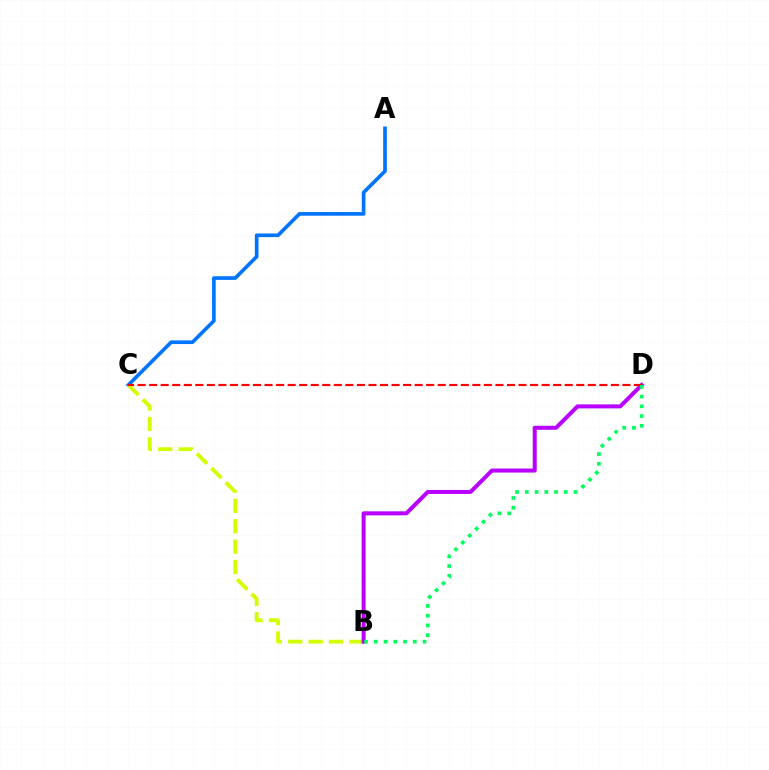{('A', 'C'): [{'color': '#0074ff', 'line_style': 'solid', 'thickness': 2.63}], ('B', 'C'): [{'color': '#d1ff00', 'line_style': 'dashed', 'thickness': 2.76}], ('B', 'D'): [{'color': '#b900ff', 'line_style': 'solid', 'thickness': 2.89}, {'color': '#00ff5c', 'line_style': 'dotted', 'thickness': 2.65}], ('C', 'D'): [{'color': '#ff0000', 'line_style': 'dashed', 'thickness': 1.57}]}